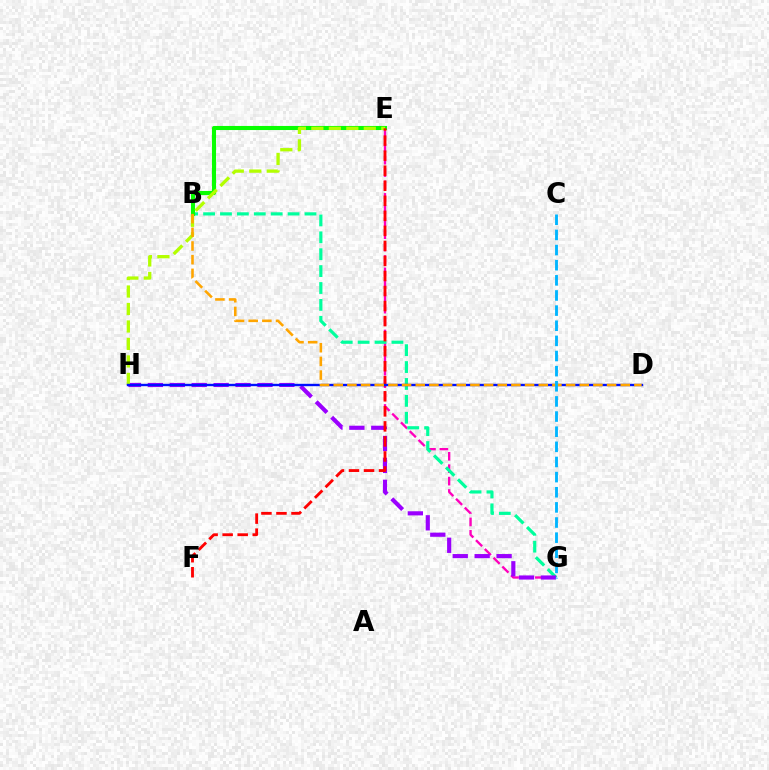{('E', 'G'): [{'color': '#ff00bd', 'line_style': 'dashed', 'thickness': 1.69}], ('B', 'G'): [{'color': '#00ff9d', 'line_style': 'dashed', 'thickness': 2.3}], ('B', 'E'): [{'color': '#08ff00', 'line_style': 'solid', 'thickness': 2.94}], ('G', 'H'): [{'color': '#9b00ff', 'line_style': 'dashed', 'thickness': 2.98}], ('E', 'H'): [{'color': '#b3ff00', 'line_style': 'dashed', 'thickness': 2.37}], ('E', 'F'): [{'color': '#ff0000', 'line_style': 'dashed', 'thickness': 2.04}], ('D', 'H'): [{'color': '#0010ff', 'line_style': 'solid', 'thickness': 1.72}], ('B', 'D'): [{'color': '#ffa500', 'line_style': 'dashed', 'thickness': 1.86}], ('C', 'G'): [{'color': '#00b5ff', 'line_style': 'dashed', 'thickness': 2.06}]}